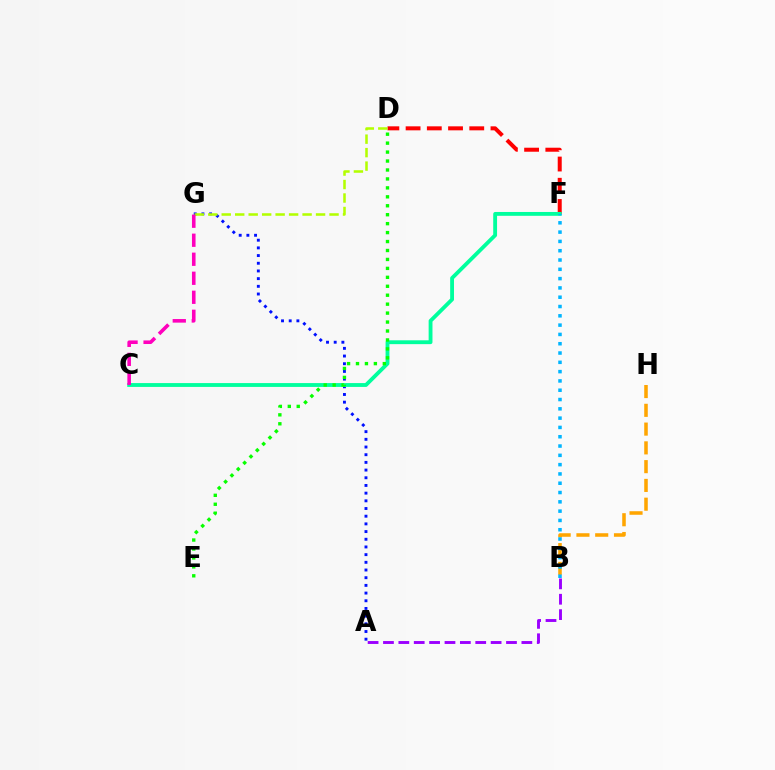{('A', 'G'): [{'color': '#0010ff', 'line_style': 'dotted', 'thickness': 2.09}], ('D', 'F'): [{'color': '#ff0000', 'line_style': 'dashed', 'thickness': 2.88}], ('B', 'H'): [{'color': '#ffa500', 'line_style': 'dashed', 'thickness': 2.55}], ('C', 'F'): [{'color': '#00ff9d', 'line_style': 'solid', 'thickness': 2.76}], ('D', 'E'): [{'color': '#08ff00', 'line_style': 'dotted', 'thickness': 2.43}], ('A', 'B'): [{'color': '#9b00ff', 'line_style': 'dashed', 'thickness': 2.09}], ('D', 'G'): [{'color': '#b3ff00', 'line_style': 'dashed', 'thickness': 1.83}], ('C', 'G'): [{'color': '#ff00bd', 'line_style': 'dashed', 'thickness': 2.58}], ('B', 'F'): [{'color': '#00b5ff', 'line_style': 'dotted', 'thickness': 2.53}]}